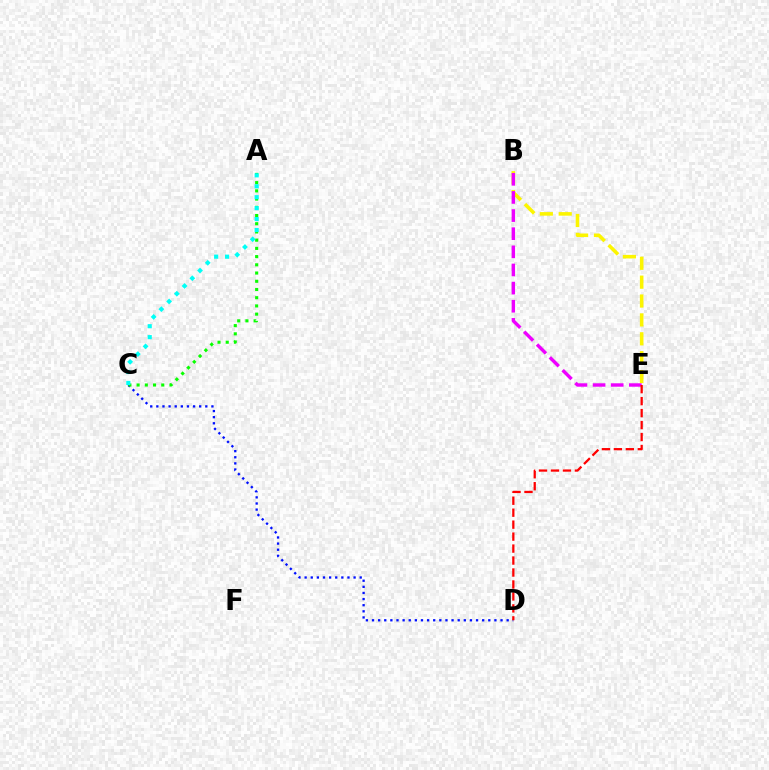{('C', 'D'): [{'color': '#0010ff', 'line_style': 'dotted', 'thickness': 1.66}], ('A', 'C'): [{'color': '#08ff00', 'line_style': 'dotted', 'thickness': 2.23}, {'color': '#00fff6', 'line_style': 'dotted', 'thickness': 2.97}], ('B', 'E'): [{'color': '#fcf500', 'line_style': 'dashed', 'thickness': 2.57}, {'color': '#ee00ff', 'line_style': 'dashed', 'thickness': 2.46}], ('D', 'E'): [{'color': '#ff0000', 'line_style': 'dashed', 'thickness': 1.63}]}